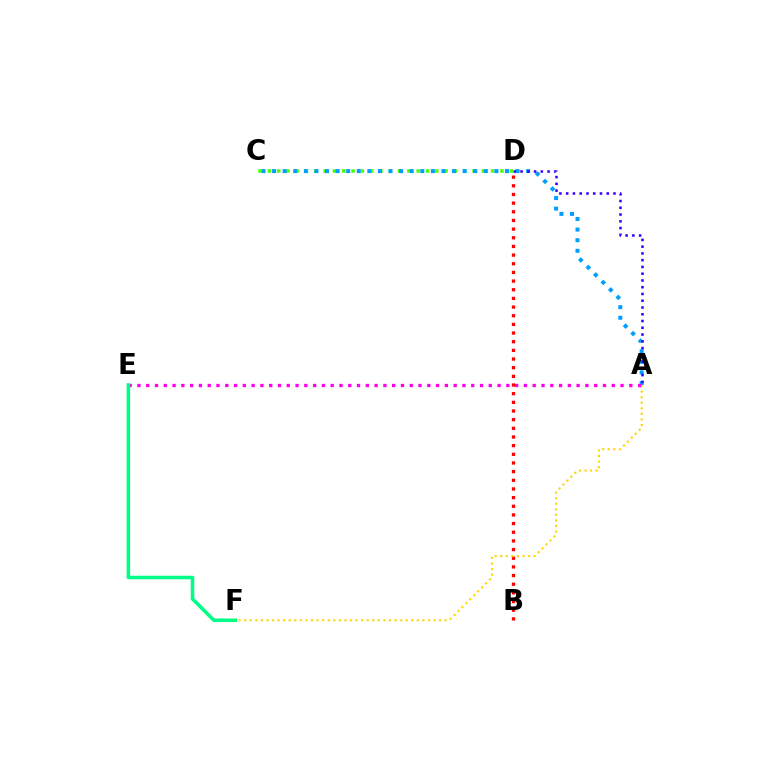{('B', 'D'): [{'color': '#ff0000', 'line_style': 'dotted', 'thickness': 2.35}], ('C', 'D'): [{'color': '#4fff00', 'line_style': 'dotted', 'thickness': 2.53}], ('A', 'C'): [{'color': '#009eff', 'line_style': 'dotted', 'thickness': 2.88}], ('A', 'F'): [{'color': '#ffd500', 'line_style': 'dotted', 'thickness': 1.51}], ('A', 'E'): [{'color': '#ff00ed', 'line_style': 'dotted', 'thickness': 2.39}], ('A', 'D'): [{'color': '#3700ff', 'line_style': 'dotted', 'thickness': 1.84}], ('E', 'F'): [{'color': '#00ff86', 'line_style': 'solid', 'thickness': 2.55}]}